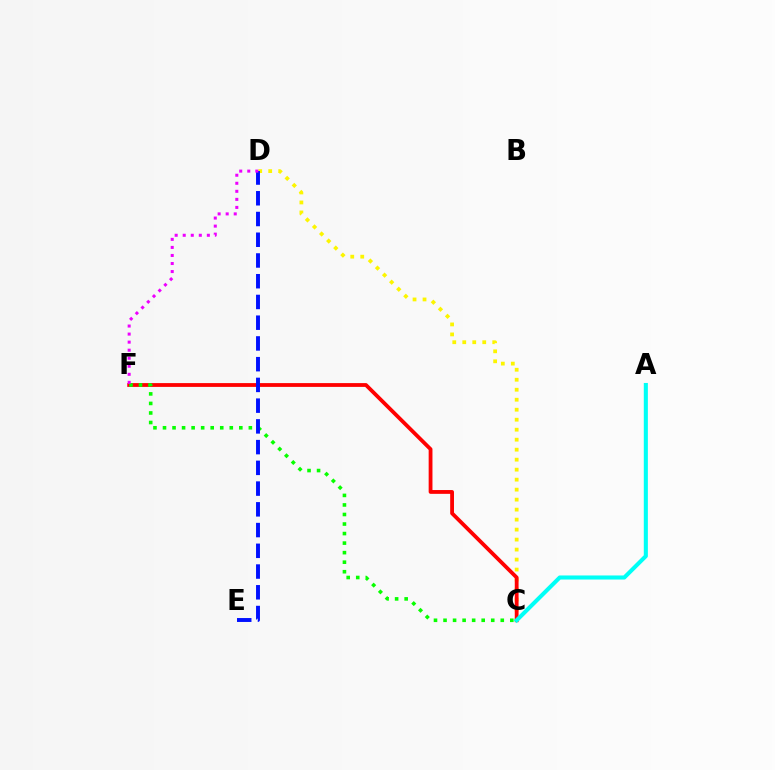{('C', 'D'): [{'color': '#fcf500', 'line_style': 'dotted', 'thickness': 2.71}], ('C', 'F'): [{'color': '#ff0000', 'line_style': 'solid', 'thickness': 2.74}, {'color': '#08ff00', 'line_style': 'dotted', 'thickness': 2.59}], ('A', 'C'): [{'color': '#00fff6', 'line_style': 'solid', 'thickness': 2.93}], ('D', 'E'): [{'color': '#0010ff', 'line_style': 'dashed', 'thickness': 2.82}], ('D', 'F'): [{'color': '#ee00ff', 'line_style': 'dotted', 'thickness': 2.19}]}